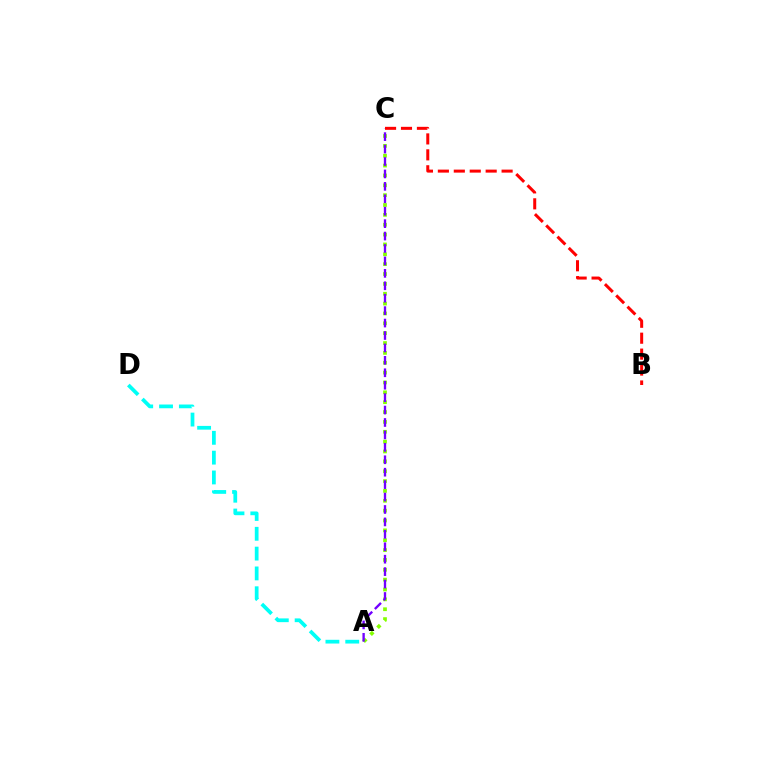{('A', 'C'): [{'color': '#84ff00', 'line_style': 'dotted', 'thickness': 2.68}, {'color': '#7200ff', 'line_style': 'dashed', 'thickness': 1.69}], ('A', 'D'): [{'color': '#00fff6', 'line_style': 'dashed', 'thickness': 2.69}], ('B', 'C'): [{'color': '#ff0000', 'line_style': 'dashed', 'thickness': 2.16}]}